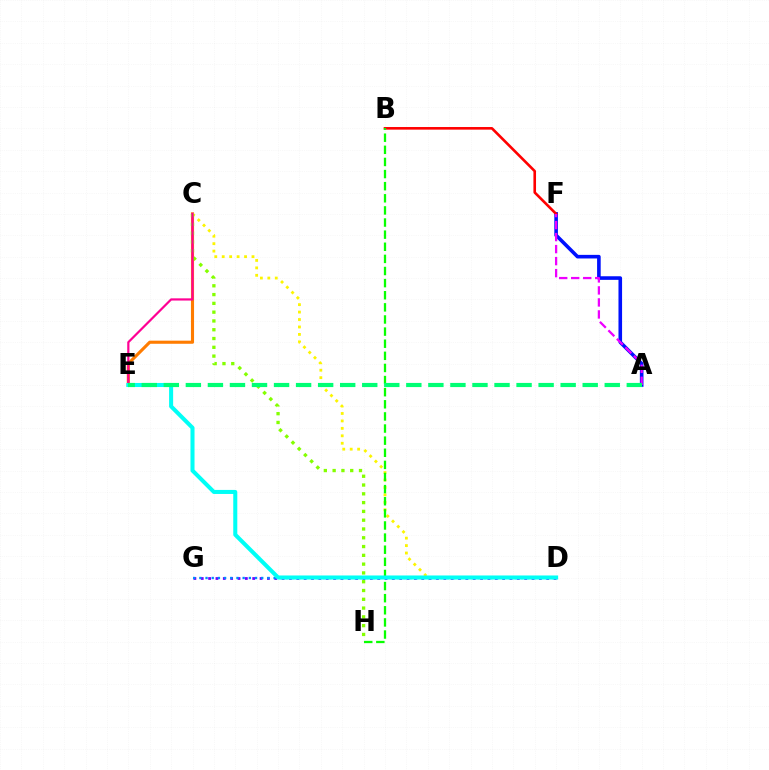{('D', 'G'): [{'color': '#7200ff', 'line_style': 'dotted', 'thickness': 2.0}, {'color': '#008cff', 'line_style': 'dotted', 'thickness': 1.68}], ('A', 'F'): [{'color': '#0010ff', 'line_style': 'solid', 'thickness': 2.59}, {'color': '#ee00ff', 'line_style': 'dashed', 'thickness': 1.63}], ('B', 'F'): [{'color': '#ff0000', 'line_style': 'solid', 'thickness': 1.88}], ('C', 'E'): [{'color': '#ff7c00', 'line_style': 'solid', 'thickness': 2.24}, {'color': '#ff0094', 'line_style': 'solid', 'thickness': 1.59}], ('C', 'D'): [{'color': '#fcf500', 'line_style': 'dotted', 'thickness': 2.02}], ('C', 'H'): [{'color': '#84ff00', 'line_style': 'dotted', 'thickness': 2.39}], ('B', 'H'): [{'color': '#08ff00', 'line_style': 'dashed', 'thickness': 1.65}], ('D', 'E'): [{'color': '#00fff6', 'line_style': 'solid', 'thickness': 2.91}], ('A', 'E'): [{'color': '#00ff74', 'line_style': 'dashed', 'thickness': 3.0}]}